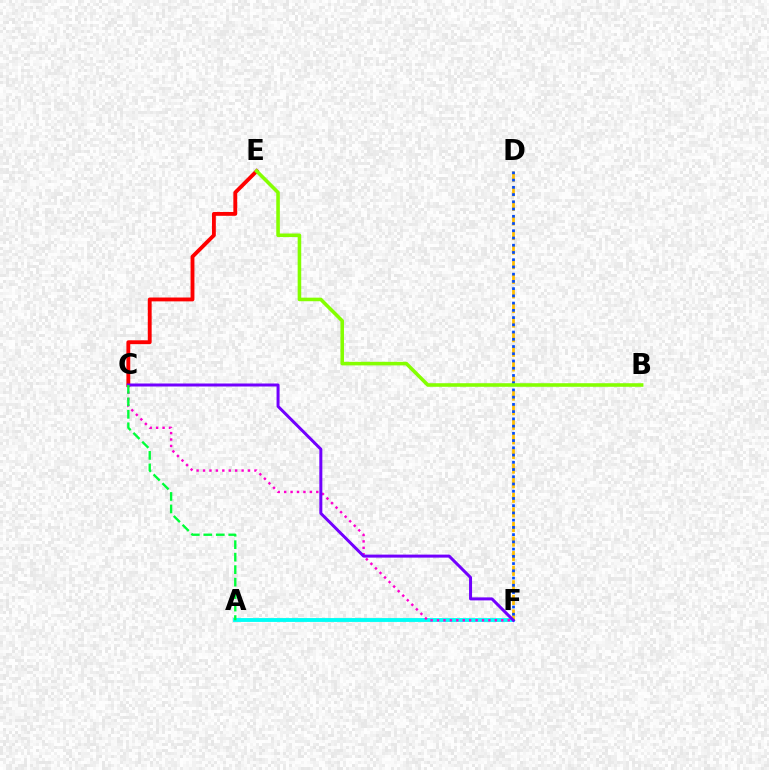{('A', 'F'): [{'color': '#00fff6', 'line_style': 'solid', 'thickness': 2.77}], ('D', 'F'): [{'color': '#ffbd00', 'line_style': 'dashed', 'thickness': 1.98}, {'color': '#004bff', 'line_style': 'dotted', 'thickness': 1.97}], ('C', 'E'): [{'color': '#ff0000', 'line_style': 'solid', 'thickness': 2.77}], ('C', 'F'): [{'color': '#ff00cf', 'line_style': 'dotted', 'thickness': 1.75}, {'color': '#7200ff', 'line_style': 'solid', 'thickness': 2.16}], ('B', 'E'): [{'color': '#84ff00', 'line_style': 'solid', 'thickness': 2.57}], ('A', 'C'): [{'color': '#00ff39', 'line_style': 'dashed', 'thickness': 1.7}]}